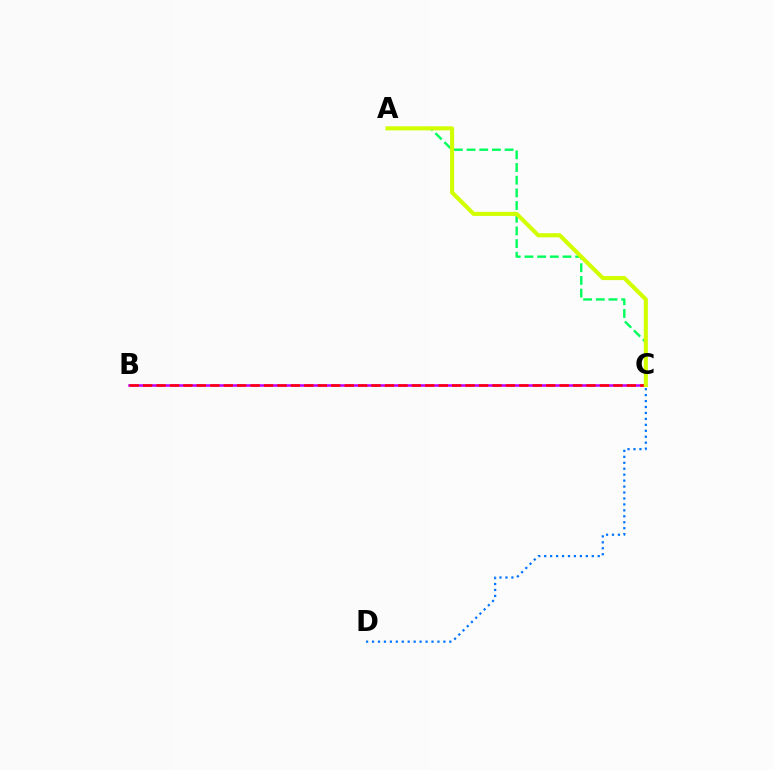{('A', 'C'): [{'color': '#00ff5c', 'line_style': 'dashed', 'thickness': 1.72}, {'color': '#d1ff00', 'line_style': 'solid', 'thickness': 2.94}], ('B', 'C'): [{'color': '#b900ff', 'line_style': 'solid', 'thickness': 1.81}, {'color': '#ff0000', 'line_style': 'dashed', 'thickness': 1.83}], ('C', 'D'): [{'color': '#0074ff', 'line_style': 'dotted', 'thickness': 1.62}]}